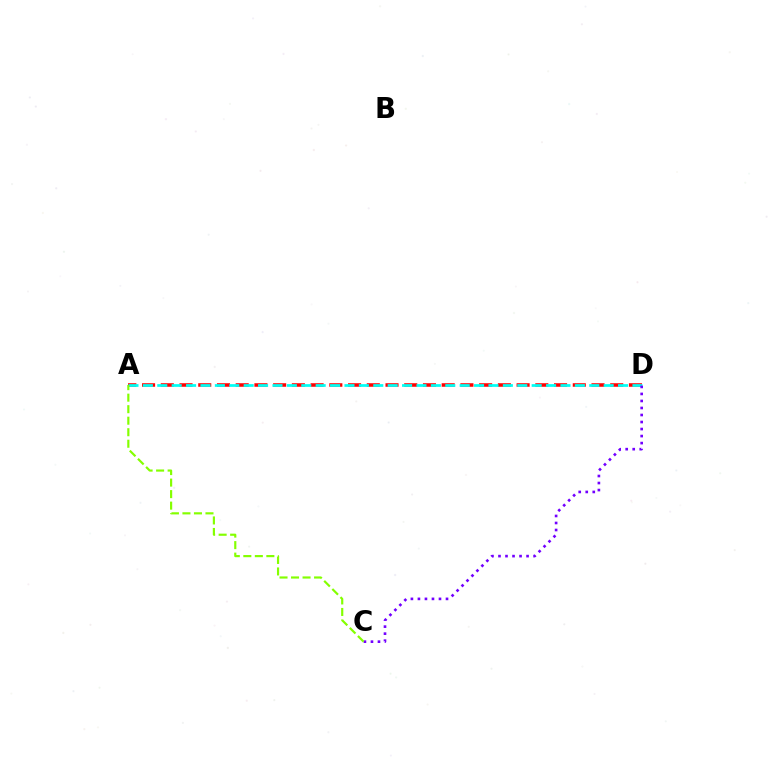{('A', 'D'): [{'color': '#ff0000', 'line_style': 'dashed', 'thickness': 2.54}, {'color': '#00fff6', 'line_style': 'dashed', 'thickness': 1.96}], ('C', 'D'): [{'color': '#7200ff', 'line_style': 'dotted', 'thickness': 1.91}], ('A', 'C'): [{'color': '#84ff00', 'line_style': 'dashed', 'thickness': 1.56}]}